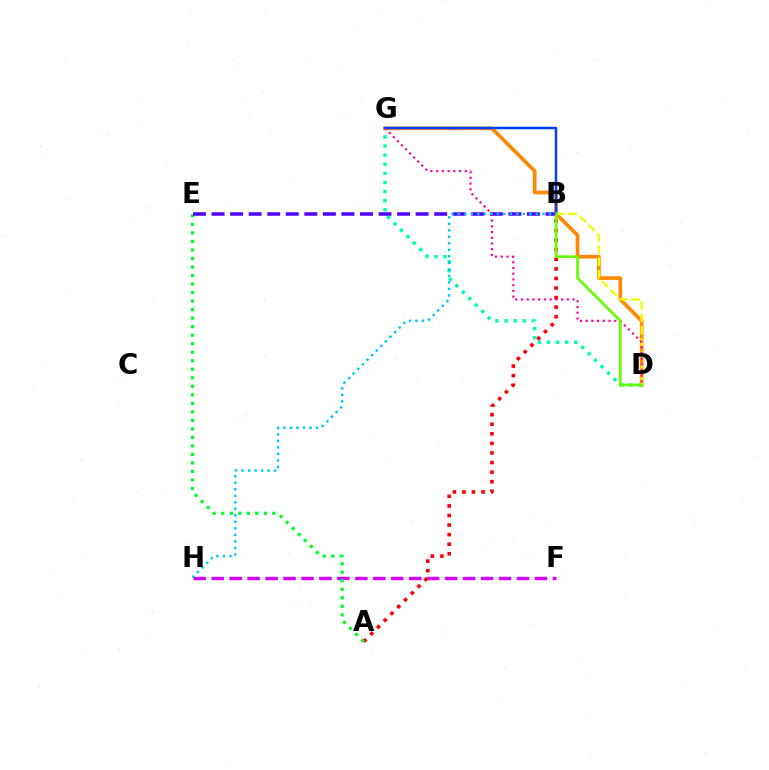{('D', 'G'): [{'color': '#ff8800', 'line_style': 'solid', 'thickness': 2.64}, {'color': '#00ffaf', 'line_style': 'dotted', 'thickness': 2.47}, {'color': '#ff00a0', 'line_style': 'dotted', 'thickness': 1.56}], ('F', 'H'): [{'color': '#d600ff', 'line_style': 'dashed', 'thickness': 2.44}], ('B', 'G'): [{'color': '#003fff', 'line_style': 'solid', 'thickness': 1.8}], ('A', 'B'): [{'color': '#ff0000', 'line_style': 'dotted', 'thickness': 2.6}], ('A', 'E'): [{'color': '#00ff27', 'line_style': 'dotted', 'thickness': 2.31}], ('B', 'E'): [{'color': '#4f00ff', 'line_style': 'dashed', 'thickness': 2.52}], ('B', 'D'): [{'color': '#eeff00', 'line_style': 'dashed', 'thickness': 1.68}, {'color': '#66ff00', 'line_style': 'solid', 'thickness': 1.98}], ('B', 'H'): [{'color': '#00c7ff', 'line_style': 'dotted', 'thickness': 1.77}]}